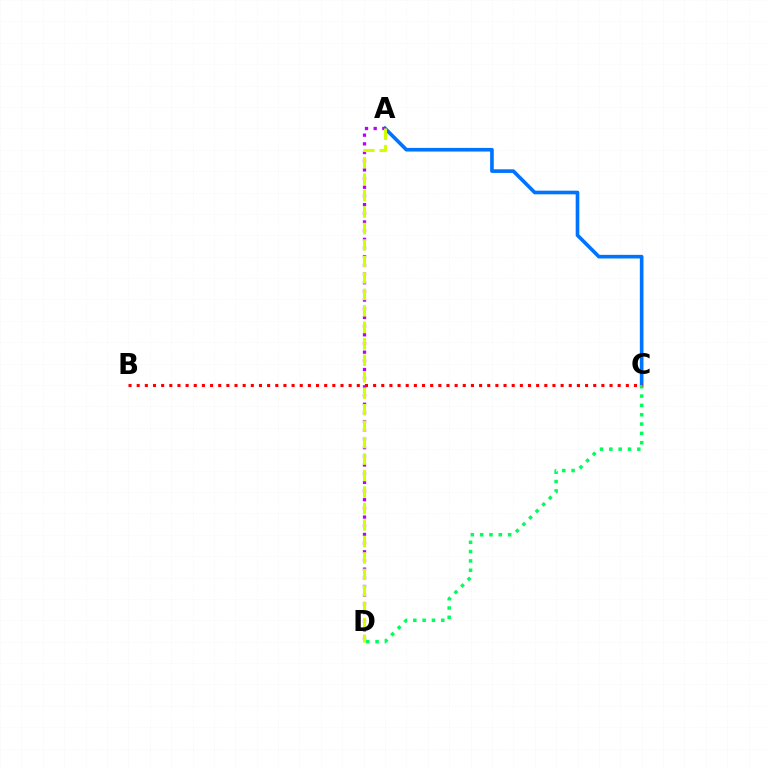{('A', 'C'): [{'color': '#0074ff', 'line_style': 'solid', 'thickness': 2.62}], ('A', 'D'): [{'color': '#b900ff', 'line_style': 'dotted', 'thickness': 2.36}, {'color': '#d1ff00', 'line_style': 'dashed', 'thickness': 2.24}], ('C', 'D'): [{'color': '#00ff5c', 'line_style': 'dotted', 'thickness': 2.53}], ('B', 'C'): [{'color': '#ff0000', 'line_style': 'dotted', 'thickness': 2.21}]}